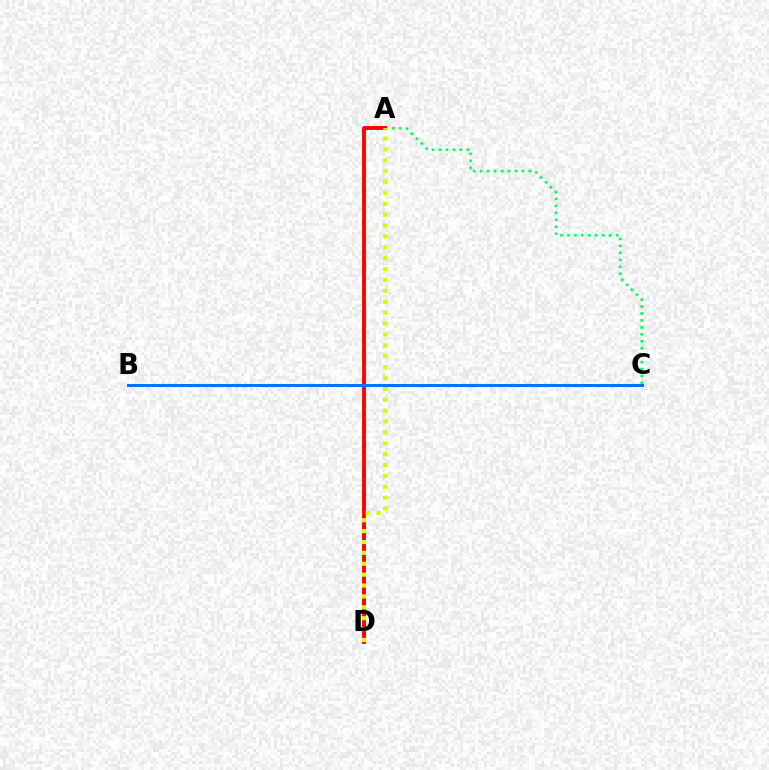{('A', 'C'): [{'color': '#00ff5c', 'line_style': 'dotted', 'thickness': 1.89}], ('A', 'D'): [{'color': '#ff0000', 'line_style': 'solid', 'thickness': 2.79}, {'color': '#d1ff00', 'line_style': 'dotted', 'thickness': 2.96}], ('B', 'C'): [{'color': '#b900ff', 'line_style': 'dashed', 'thickness': 2.06}, {'color': '#0074ff', 'line_style': 'solid', 'thickness': 2.18}]}